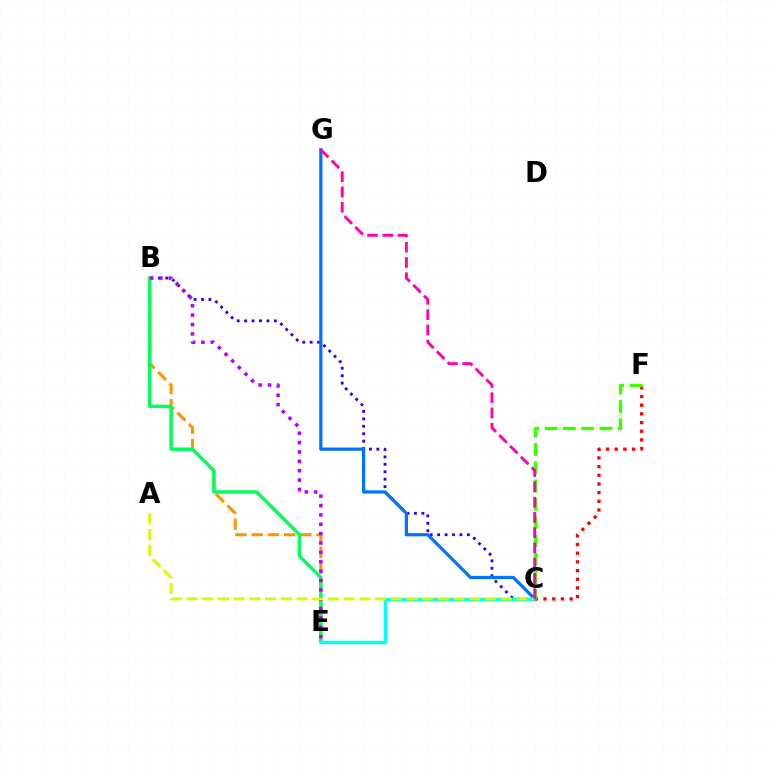{('B', 'E'): [{'color': '#ff9400', 'line_style': 'dashed', 'thickness': 2.2}, {'color': '#00ff5c', 'line_style': 'solid', 'thickness': 2.46}, {'color': '#b900ff', 'line_style': 'dotted', 'thickness': 2.55}], ('B', 'C'): [{'color': '#2500ff', 'line_style': 'dotted', 'thickness': 2.02}], ('C', 'G'): [{'color': '#0074ff', 'line_style': 'solid', 'thickness': 2.32}, {'color': '#ff00ac', 'line_style': 'dashed', 'thickness': 2.07}], ('C', 'E'): [{'color': '#00fff6', 'line_style': 'solid', 'thickness': 2.48}], ('C', 'F'): [{'color': '#ff0000', 'line_style': 'dotted', 'thickness': 2.36}, {'color': '#3dff00', 'line_style': 'dashed', 'thickness': 2.48}], ('A', 'C'): [{'color': '#d1ff00', 'line_style': 'dashed', 'thickness': 2.13}]}